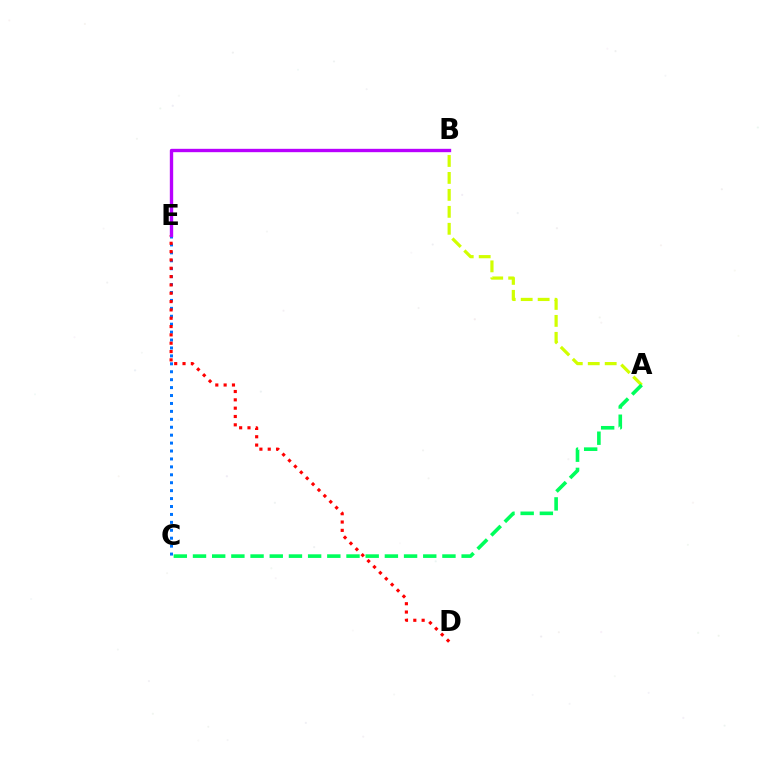{('C', 'E'): [{'color': '#0074ff', 'line_style': 'dotted', 'thickness': 2.15}], ('D', 'E'): [{'color': '#ff0000', 'line_style': 'dotted', 'thickness': 2.26}], ('A', 'B'): [{'color': '#d1ff00', 'line_style': 'dashed', 'thickness': 2.3}], ('A', 'C'): [{'color': '#00ff5c', 'line_style': 'dashed', 'thickness': 2.61}], ('B', 'E'): [{'color': '#b900ff', 'line_style': 'solid', 'thickness': 2.42}]}